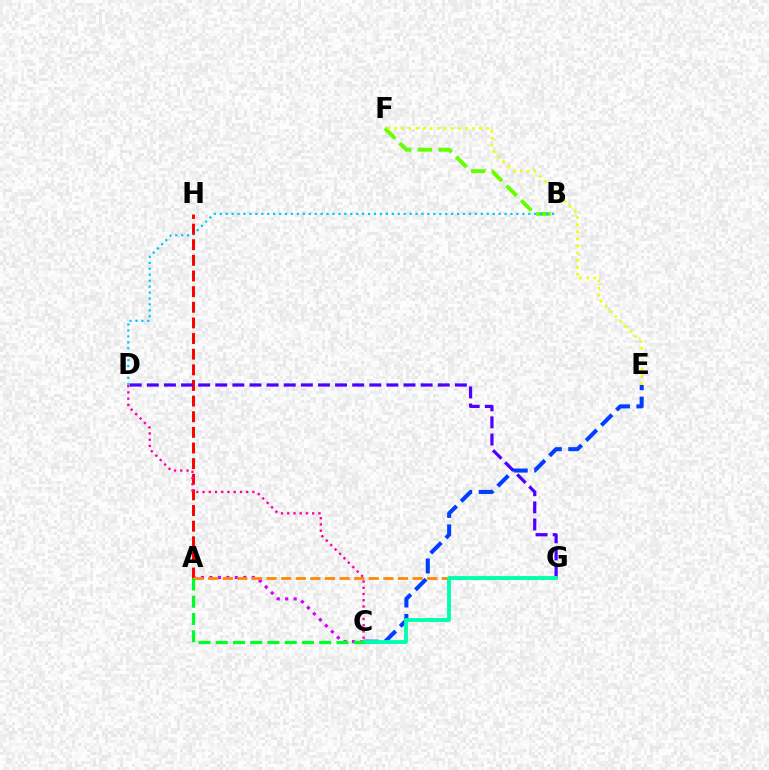{('B', 'F'): [{'color': '#66ff00', 'line_style': 'dashed', 'thickness': 2.82}], ('A', 'C'): [{'color': '#d600ff', 'line_style': 'dotted', 'thickness': 2.3}, {'color': '#00ff27', 'line_style': 'dashed', 'thickness': 2.34}], ('B', 'D'): [{'color': '#00c7ff', 'line_style': 'dotted', 'thickness': 1.61}], ('A', 'H'): [{'color': '#ff0000', 'line_style': 'dashed', 'thickness': 2.12}], ('C', 'E'): [{'color': '#003fff', 'line_style': 'dashed', 'thickness': 2.92}], ('A', 'G'): [{'color': '#ff8800', 'line_style': 'dashed', 'thickness': 1.98}], ('D', 'G'): [{'color': '#4f00ff', 'line_style': 'dashed', 'thickness': 2.32}], ('E', 'F'): [{'color': '#eeff00', 'line_style': 'dotted', 'thickness': 1.92}], ('C', 'G'): [{'color': '#00ffaf', 'line_style': 'solid', 'thickness': 2.77}], ('C', 'D'): [{'color': '#ff00a0', 'line_style': 'dotted', 'thickness': 1.69}]}